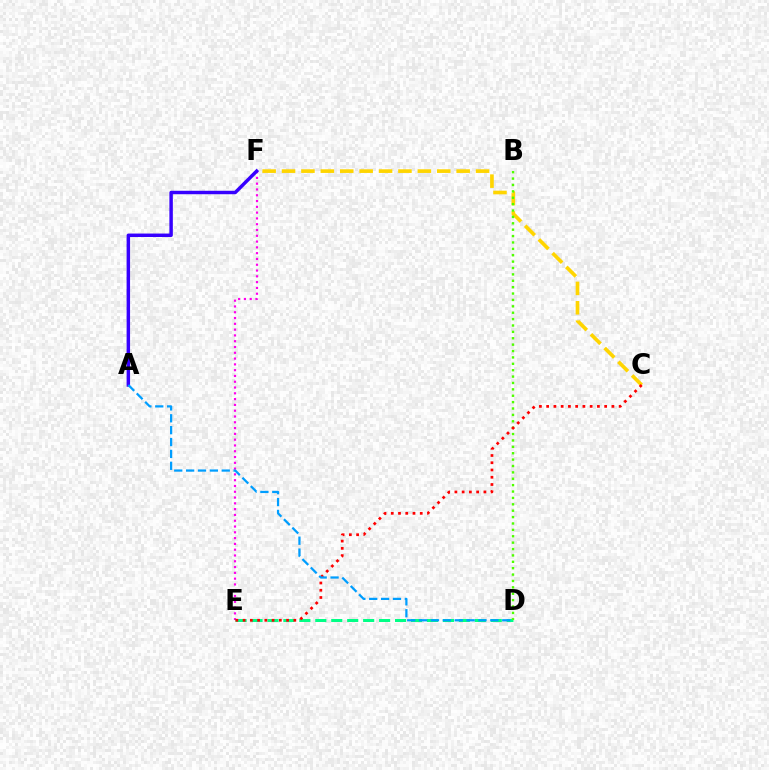{('E', 'F'): [{'color': '#ff00ed', 'line_style': 'dotted', 'thickness': 1.57}], ('D', 'E'): [{'color': '#00ff86', 'line_style': 'dashed', 'thickness': 2.17}], ('C', 'F'): [{'color': '#ffd500', 'line_style': 'dashed', 'thickness': 2.64}], ('B', 'D'): [{'color': '#4fff00', 'line_style': 'dotted', 'thickness': 1.74}], ('A', 'F'): [{'color': '#3700ff', 'line_style': 'solid', 'thickness': 2.49}], ('C', 'E'): [{'color': '#ff0000', 'line_style': 'dotted', 'thickness': 1.97}], ('A', 'D'): [{'color': '#009eff', 'line_style': 'dashed', 'thickness': 1.61}]}